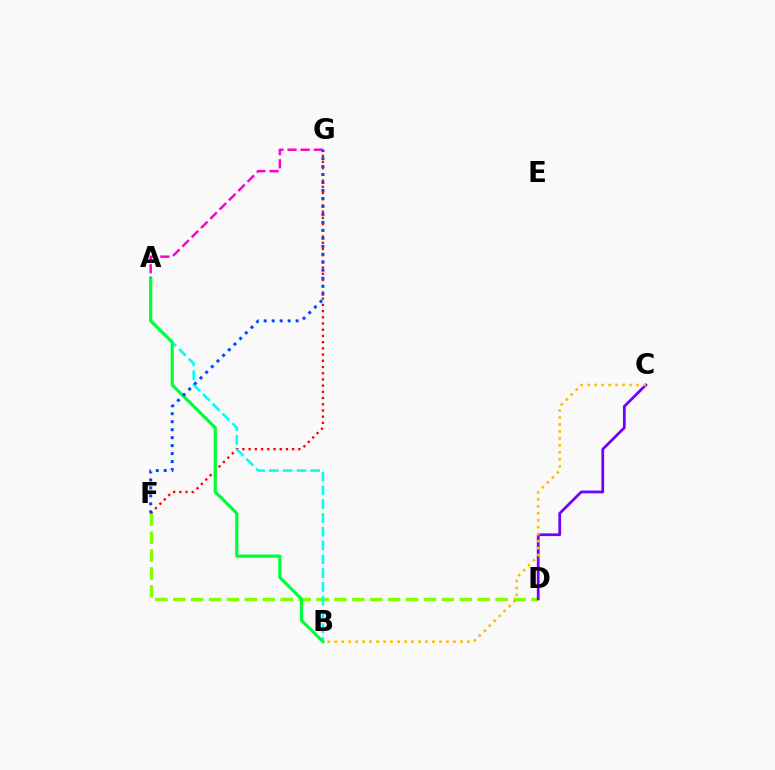{('D', 'F'): [{'color': '#84ff00', 'line_style': 'dashed', 'thickness': 2.43}], ('F', 'G'): [{'color': '#ff0000', 'line_style': 'dotted', 'thickness': 1.69}, {'color': '#004bff', 'line_style': 'dotted', 'thickness': 2.17}], ('A', 'B'): [{'color': '#00fff6', 'line_style': 'dashed', 'thickness': 1.87}, {'color': '#00ff39', 'line_style': 'solid', 'thickness': 2.28}], ('C', 'D'): [{'color': '#7200ff', 'line_style': 'solid', 'thickness': 1.99}], ('B', 'C'): [{'color': '#ffbd00', 'line_style': 'dotted', 'thickness': 1.9}], ('A', 'G'): [{'color': '#ff00cf', 'line_style': 'dashed', 'thickness': 1.78}]}